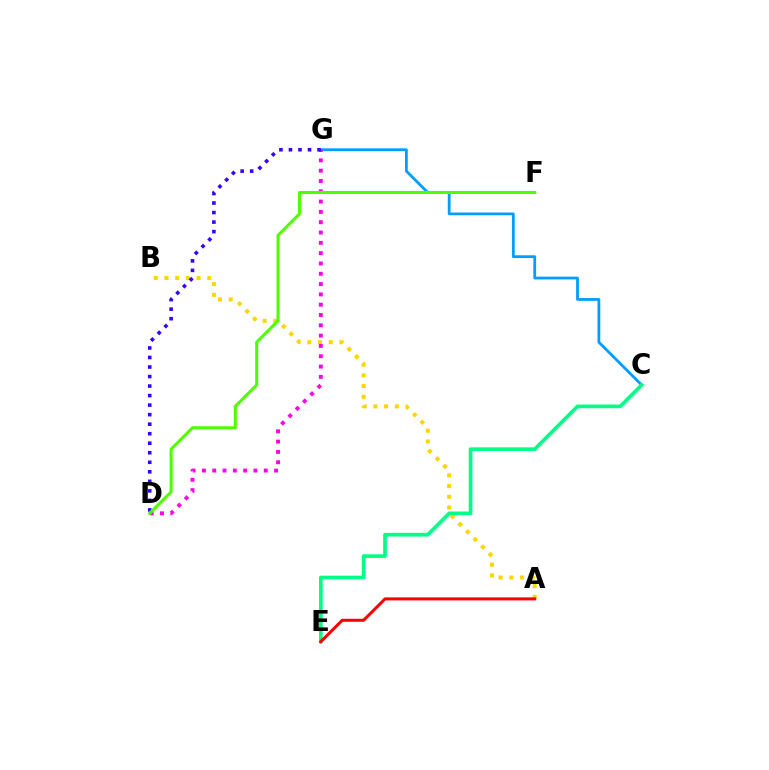{('A', 'B'): [{'color': '#ffd500', 'line_style': 'dotted', 'thickness': 2.91}], ('C', 'G'): [{'color': '#009eff', 'line_style': 'solid', 'thickness': 2.0}], ('C', 'E'): [{'color': '#00ff86', 'line_style': 'solid', 'thickness': 2.65}], ('A', 'E'): [{'color': '#ff0000', 'line_style': 'solid', 'thickness': 2.17}], ('D', 'G'): [{'color': '#ff00ed', 'line_style': 'dotted', 'thickness': 2.8}, {'color': '#3700ff', 'line_style': 'dotted', 'thickness': 2.59}], ('D', 'F'): [{'color': '#4fff00', 'line_style': 'solid', 'thickness': 2.19}]}